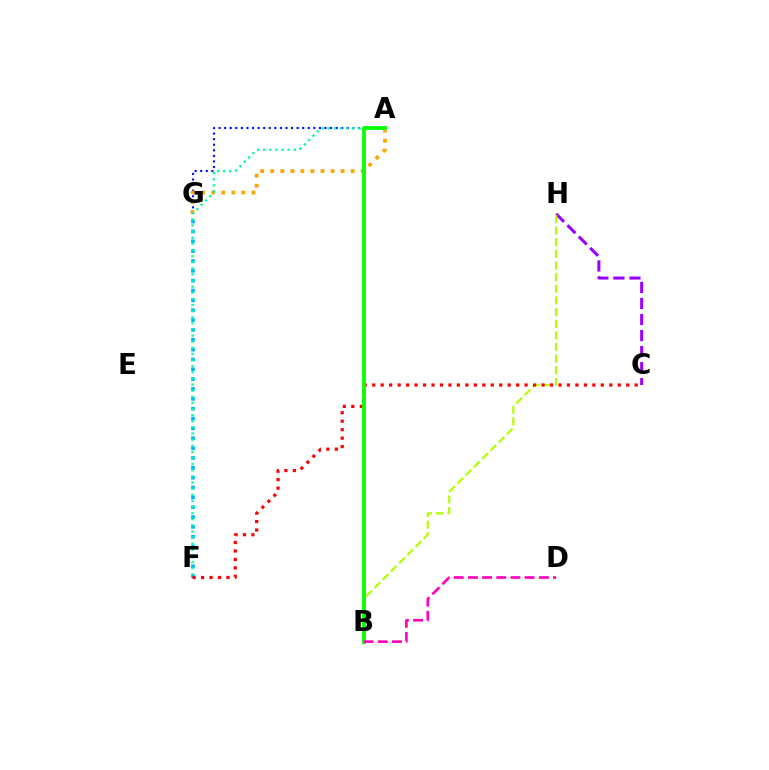{('A', 'G'): [{'color': '#0010ff', 'line_style': 'dotted', 'thickness': 1.51}, {'color': '#ffa500', 'line_style': 'dotted', 'thickness': 2.73}], ('C', 'H'): [{'color': '#9b00ff', 'line_style': 'dashed', 'thickness': 2.18}], ('F', 'G'): [{'color': '#00b5ff', 'line_style': 'dotted', 'thickness': 2.68}], ('B', 'H'): [{'color': '#b3ff00', 'line_style': 'dashed', 'thickness': 1.58}], ('A', 'F'): [{'color': '#00ff9d', 'line_style': 'dotted', 'thickness': 1.66}], ('C', 'F'): [{'color': '#ff0000', 'line_style': 'dotted', 'thickness': 2.3}], ('A', 'B'): [{'color': '#08ff00', 'line_style': 'solid', 'thickness': 2.74}], ('B', 'D'): [{'color': '#ff00bd', 'line_style': 'dashed', 'thickness': 1.93}]}